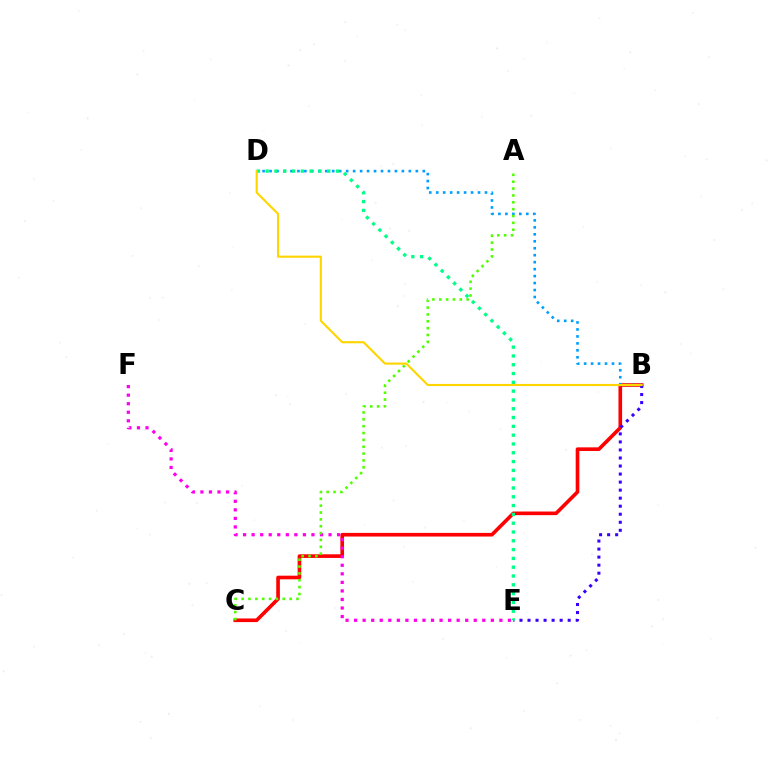{('B', 'C'): [{'color': '#ff0000', 'line_style': 'solid', 'thickness': 2.62}], ('E', 'F'): [{'color': '#ff00ed', 'line_style': 'dotted', 'thickness': 2.32}], ('B', 'D'): [{'color': '#009eff', 'line_style': 'dotted', 'thickness': 1.89}, {'color': '#ffd500', 'line_style': 'solid', 'thickness': 1.53}], ('A', 'C'): [{'color': '#4fff00', 'line_style': 'dotted', 'thickness': 1.86}], ('B', 'E'): [{'color': '#3700ff', 'line_style': 'dotted', 'thickness': 2.18}], ('D', 'E'): [{'color': '#00ff86', 'line_style': 'dotted', 'thickness': 2.39}]}